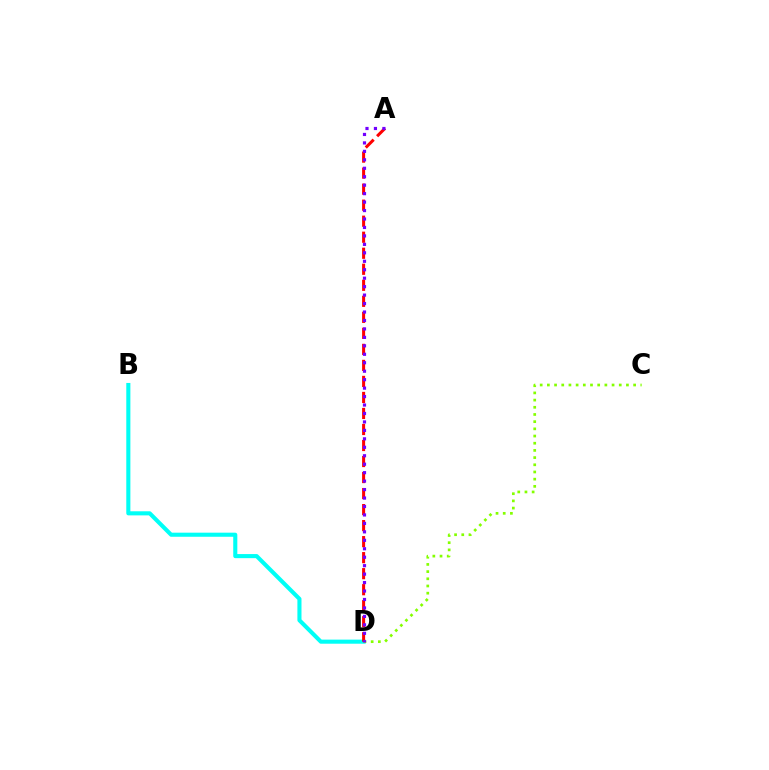{('B', 'D'): [{'color': '#00fff6', 'line_style': 'solid', 'thickness': 2.94}], ('A', 'D'): [{'color': '#ff0000', 'line_style': 'dashed', 'thickness': 2.18}, {'color': '#7200ff', 'line_style': 'dotted', 'thickness': 2.3}], ('C', 'D'): [{'color': '#84ff00', 'line_style': 'dotted', 'thickness': 1.95}]}